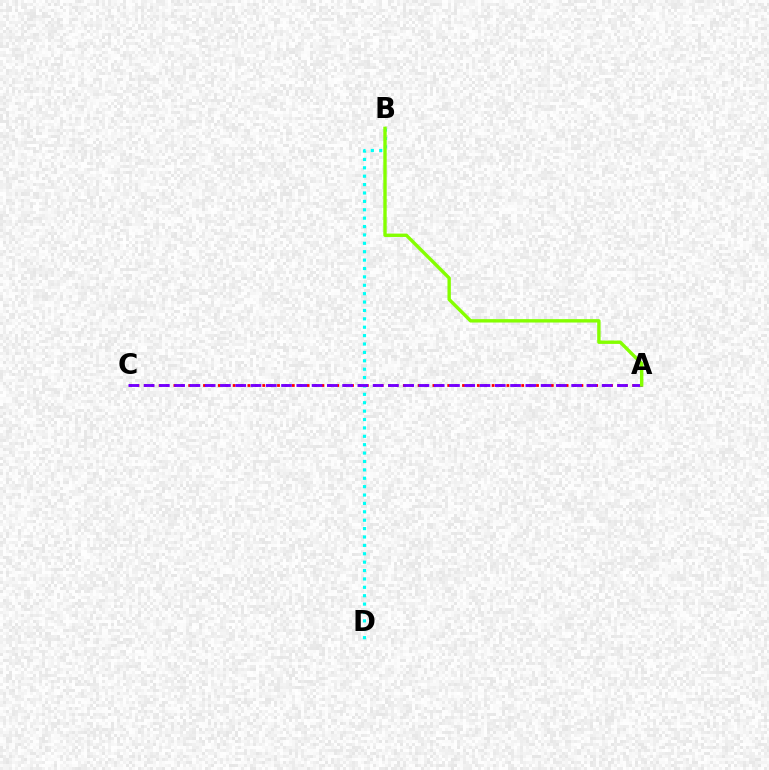{('A', 'C'): [{'color': '#ff0000', 'line_style': 'dotted', 'thickness': 2.01}, {'color': '#7200ff', 'line_style': 'dashed', 'thickness': 2.07}], ('B', 'D'): [{'color': '#00fff6', 'line_style': 'dotted', 'thickness': 2.28}], ('A', 'B'): [{'color': '#84ff00', 'line_style': 'solid', 'thickness': 2.44}]}